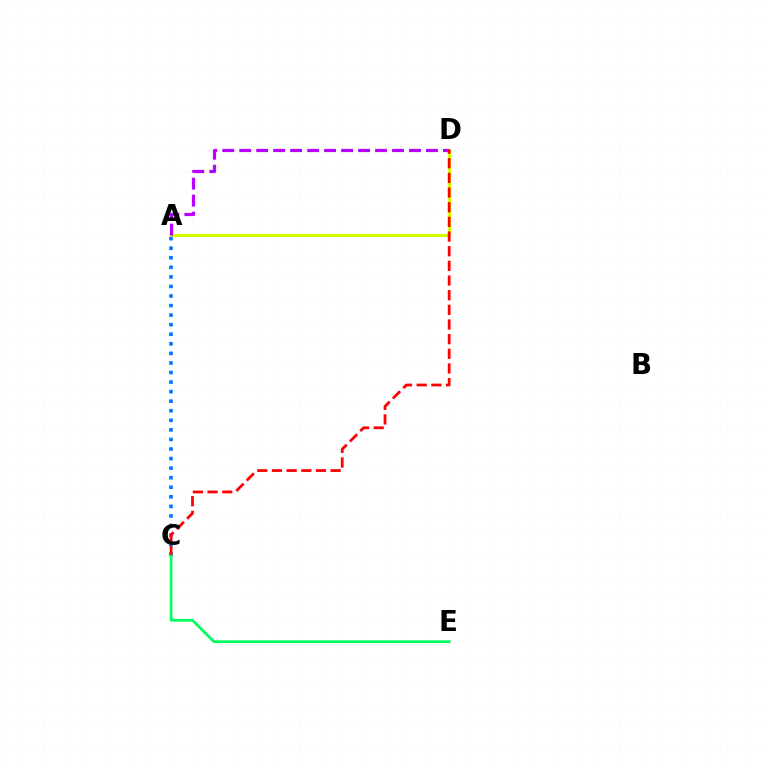{('A', 'D'): [{'color': '#d1ff00', 'line_style': 'solid', 'thickness': 2.3}, {'color': '#b900ff', 'line_style': 'dashed', 'thickness': 2.31}], ('A', 'C'): [{'color': '#0074ff', 'line_style': 'dotted', 'thickness': 2.6}], ('C', 'D'): [{'color': '#ff0000', 'line_style': 'dashed', 'thickness': 1.99}], ('C', 'E'): [{'color': '#00ff5c', 'line_style': 'solid', 'thickness': 1.97}]}